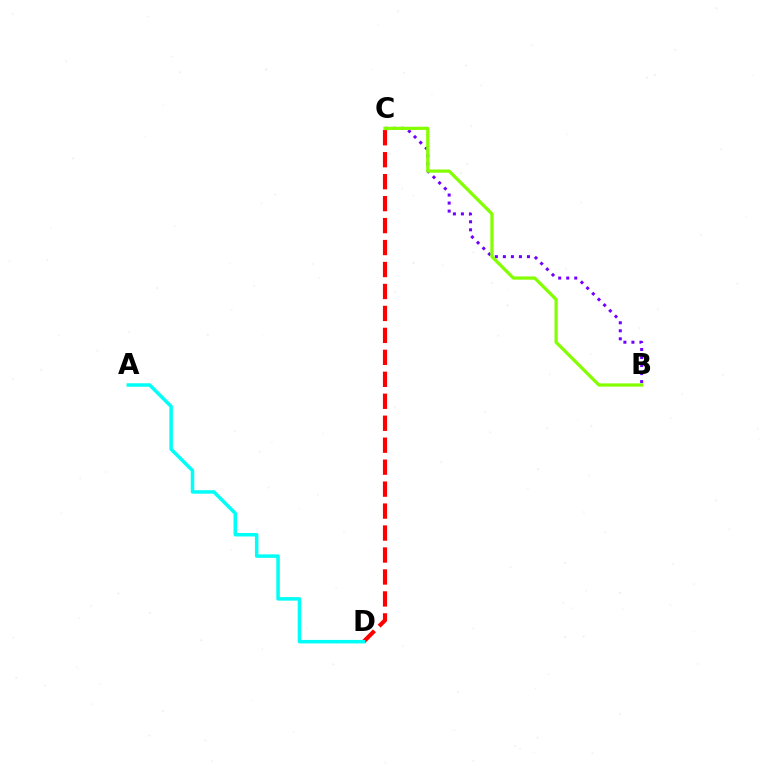{('B', 'C'): [{'color': '#7200ff', 'line_style': 'dotted', 'thickness': 2.18}, {'color': '#84ff00', 'line_style': 'solid', 'thickness': 2.33}], ('C', 'D'): [{'color': '#ff0000', 'line_style': 'dashed', 'thickness': 2.98}], ('A', 'D'): [{'color': '#00fff6', 'line_style': 'solid', 'thickness': 2.52}]}